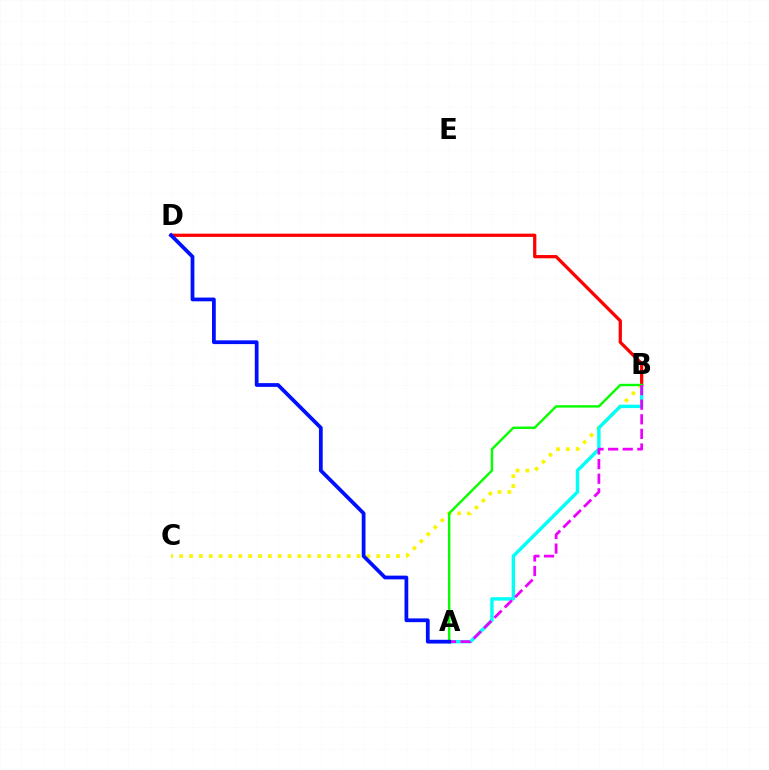{('B', 'C'): [{'color': '#fcf500', 'line_style': 'dotted', 'thickness': 2.68}], ('A', 'B'): [{'color': '#00fff6', 'line_style': 'solid', 'thickness': 2.45}, {'color': '#08ff00', 'line_style': 'solid', 'thickness': 1.75}, {'color': '#ee00ff', 'line_style': 'dashed', 'thickness': 1.98}], ('B', 'D'): [{'color': '#ff0000', 'line_style': 'solid', 'thickness': 2.34}], ('A', 'D'): [{'color': '#0010ff', 'line_style': 'solid', 'thickness': 2.7}]}